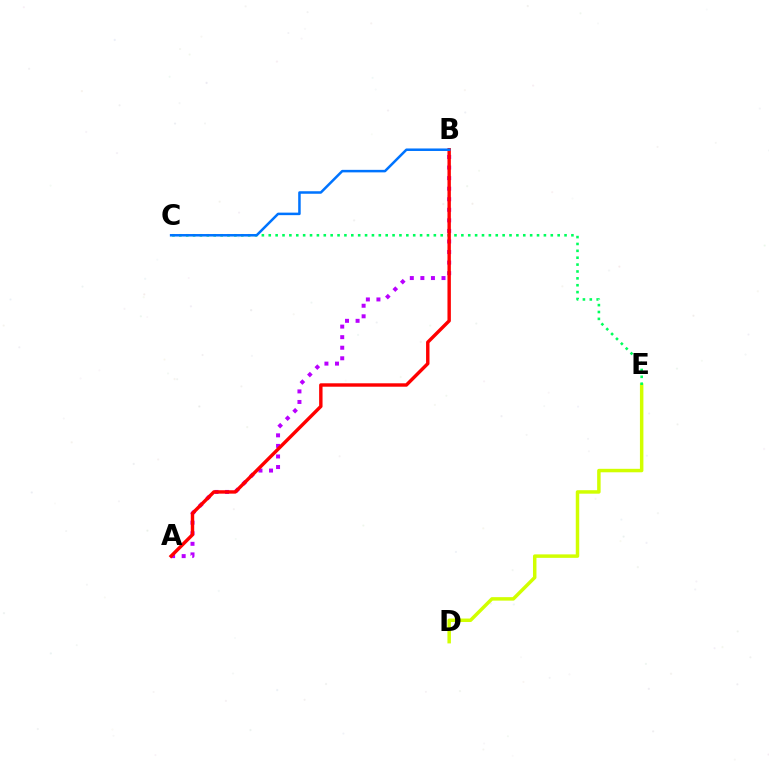{('A', 'B'): [{'color': '#b900ff', 'line_style': 'dotted', 'thickness': 2.87}, {'color': '#ff0000', 'line_style': 'solid', 'thickness': 2.46}], ('D', 'E'): [{'color': '#d1ff00', 'line_style': 'solid', 'thickness': 2.5}], ('C', 'E'): [{'color': '#00ff5c', 'line_style': 'dotted', 'thickness': 1.87}], ('B', 'C'): [{'color': '#0074ff', 'line_style': 'solid', 'thickness': 1.81}]}